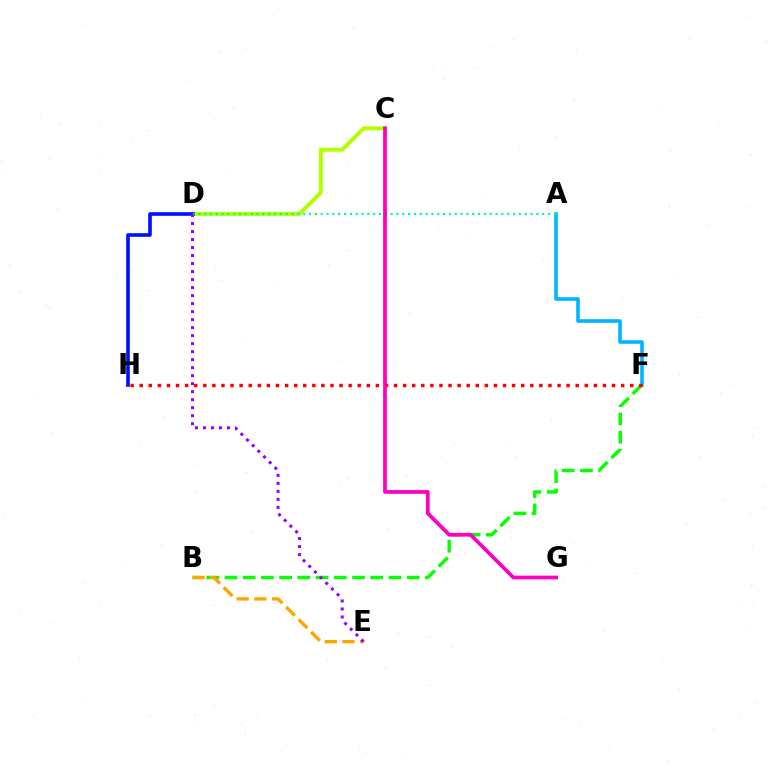{('A', 'F'): [{'color': '#00b5ff', 'line_style': 'solid', 'thickness': 2.59}], ('B', 'F'): [{'color': '#08ff00', 'line_style': 'dashed', 'thickness': 2.48}], ('C', 'D'): [{'color': '#b3ff00', 'line_style': 'solid', 'thickness': 2.87}], ('D', 'H'): [{'color': '#0010ff', 'line_style': 'solid', 'thickness': 2.61}], ('F', 'H'): [{'color': '#ff0000', 'line_style': 'dotted', 'thickness': 2.47}], ('A', 'D'): [{'color': '#00ff9d', 'line_style': 'dotted', 'thickness': 1.58}], ('B', 'E'): [{'color': '#ffa500', 'line_style': 'dashed', 'thickness': 2.4}], ('D', 'E'): [{'color': '#9b00ff', 'line_style': 'dotted', 'thickness': 2.18}], ('C', 'G'): [{'color': '#ff00bd', 'line_style': 'solid', 'thickness': 2.7}]}